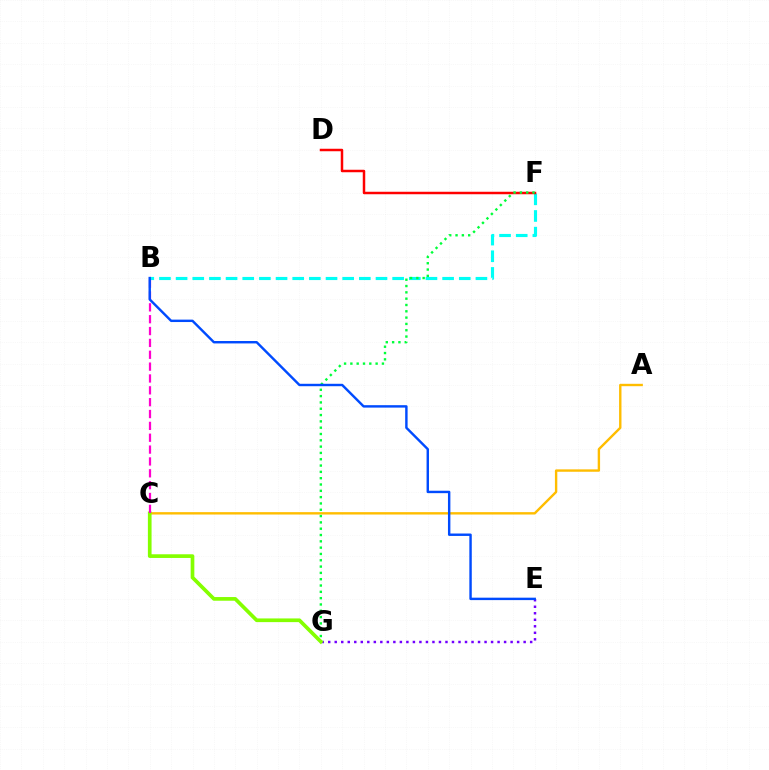{('B', 'F'): [{'color': '#00fff6', 'line_style': 'dashed', 'thickness': 2.26}], ('D', 'F'): [{'color': '#ff0000', 'line_style': 'solid', 'thickness': 1.79}], ('E', 'G'): [{'color': '#7200ff', 'line_style': 'dotted', 'thickness': 1.77}], ('A', 'C'): [{'color': '#ffbd00', 'line_style': 'solid', 'thickness': 1.72}], ('F', 'G'): [{'color': '#00ff39', 'line_style': 'dotted', 'thickness': 1.72}], ('C', 'G'): [{'color': '#84ff00', 'line_style': 'solid', 'thickness': 2.65}], ('B', 'C'): [{'color': '#ff00cf', 'line_style': 'dashed', 'thickness': 1.61}], ('B', 'E'): [{'color': '#004bff', 'line_style': 'solid', 'thickness': 1.74}]}